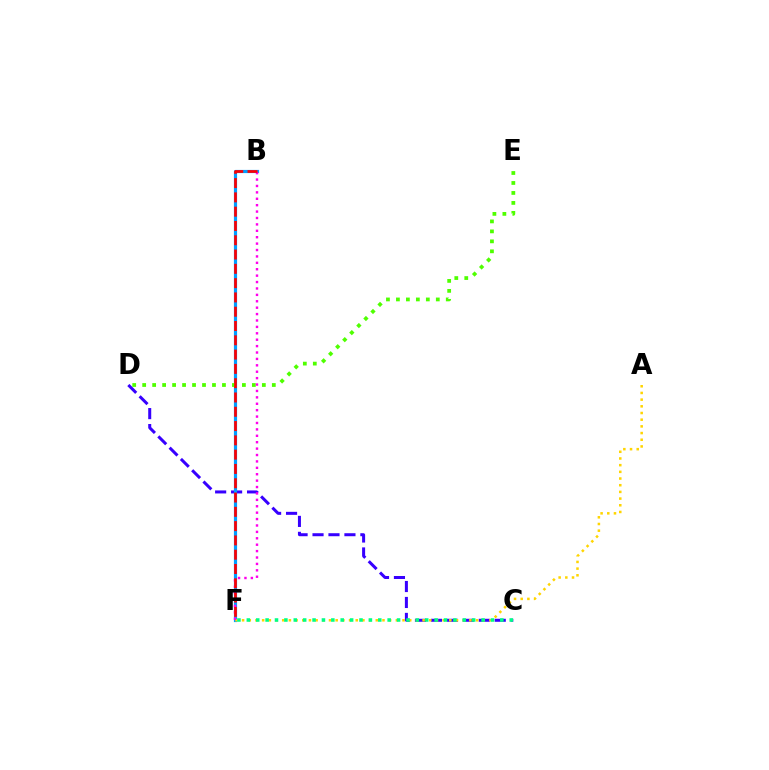{('C', 'D'): [{'color': '#3700ff', 'line_style': 'dashed', 'thickness': 2.17}], ('B', 'F'): [{'color': '#009eff', 'line_style': 'solid', 'thickness': 2.29}, {'color': '#ff00ed', 'line_style': 'dotted', 'thickness': 1.74}, {'color': '#ff0000', 'line_style': 'dashed', 'thickness': 1.94}], ('A', 'F'): [{'color': '#ffd500', 'line_style': 'dotted', 'thickness': 1.82}], ('D', 'E'): [{'color': '#4fff00', 'line_style': 'dotted', 'thickness': 2.71}], ('C', 'F'): [{'color': '#00ff86', 'line_style': 'dotted', 'thickness': 2.55}]}